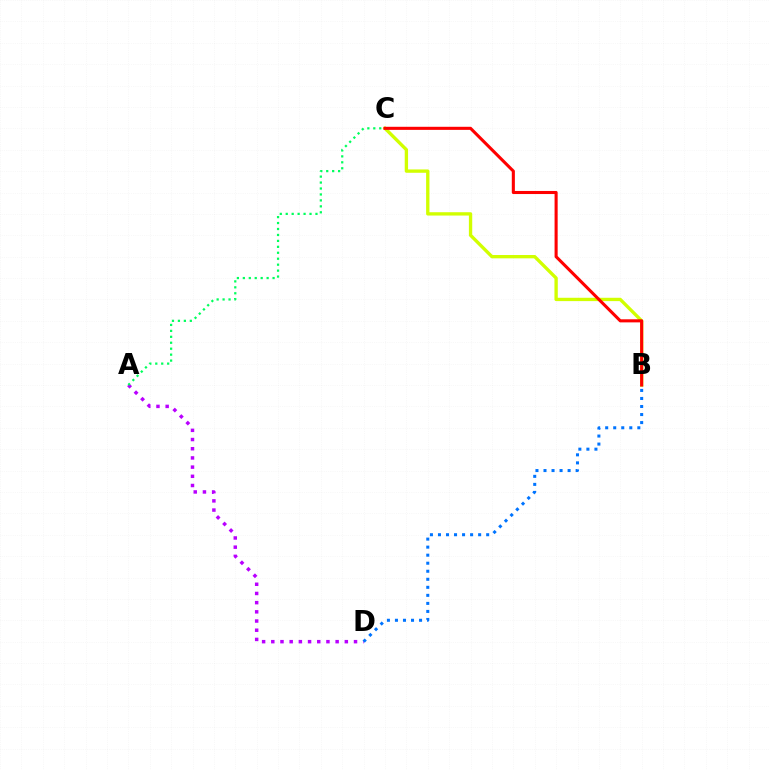{('A', 'D'): [{'color': '#b900ff', 'line_style': 'dotted', 'thickness': 2.5}], ('B', 'C'): [{'color': '#d1ff00', 'line_style': 'solid', 'thickness': 2.4}, {'color': '#ff0000', 'line_style': 'solid', 'thickness': 2.22}], ('B', 'D'): [{'color': '#0074ff', 'line_style': 'dotted', 'thickness': 2.18}], ('A', 'C'): [{'color': '#00ff5c', 'line_style': 'dotted', 'thickness': 1.62}]}